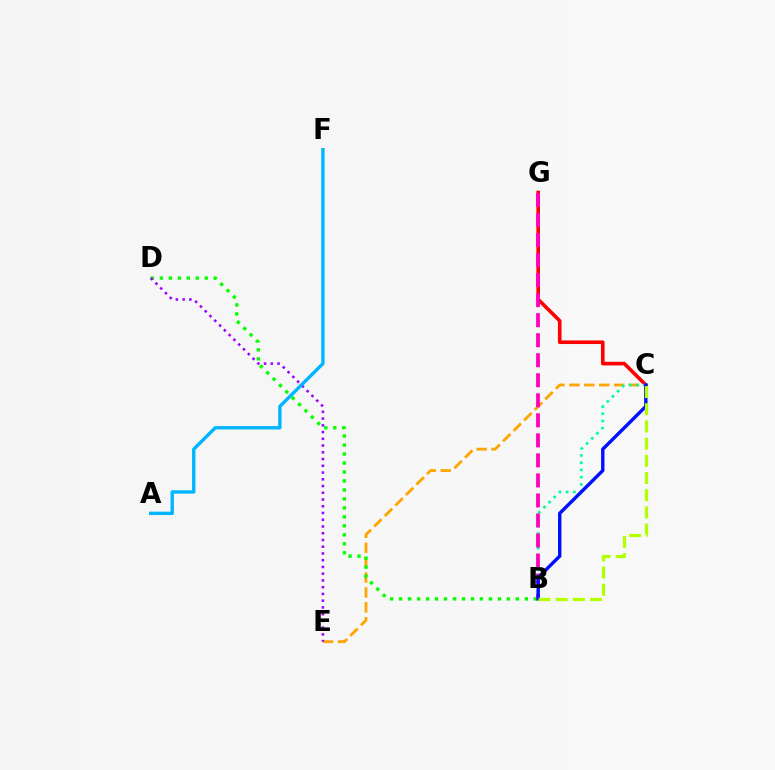{('C', 'E'): [{'color': '#ffa500', 'line_style': 'dashed', 'thickness': 2.02}], ('C', 'G'): [{'color': '#ff0000', 'line_style': 'solid', 'thickness': 2.6}], ('B', 'D'): [{'color': '#08ff00', 'line_style': 'dotted', 'thickness': 2.44}], ('D', 'E'): [{'color': '#9b00ff', 'line_style': 'dotted', 'thickness': 1.83}], ('B', 'C'): [{'color': '#00ff9d', 'line_style': 'dotted', 'thickness': 1.97}, {'color': '#0010ff', 'line_style': 'solid', 'thickness': 2.45}, {'color': '#b3ff00', 'line_style': 'dashed', 'thickness': 2.34}], ('A', 'F'): [{'color': '#00b5ff', 'line_style': 'solid', 'thickness': 2.43}], ('B', 'G'): [{'color': '#ff00bd', 'line_style': 'dashed', 'thickness': 2.72}]}